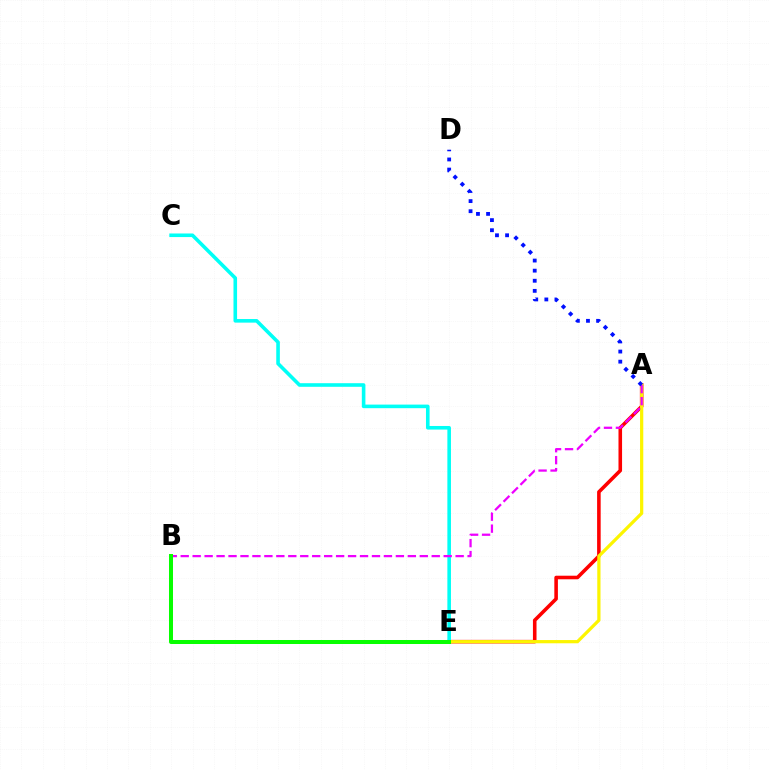{('A', 'E'): [{'color': '#ff0000', 'line_style': 'solid', 'thickness': 2.57}, {'color': '#fcf500', 'line_style': 'solid', 'thickness': 2.33}], ('C', 'E'): [{'color': '#00fff6', 'line_style': 'solid', 'thickness': 2.59}], ('A', 'B'): [{'color': '#ee00ff', 'line_style': 'dashed', 'thickness': 1.62}], ('A', 'D'): [{'color': '#0010ff', 'line_style': 'dotted', 'thickness': 2.74}], ('B', 'E'): [{'color': '#08ff00', 'line_style': 'solid', 'thickness': 2.88}]}